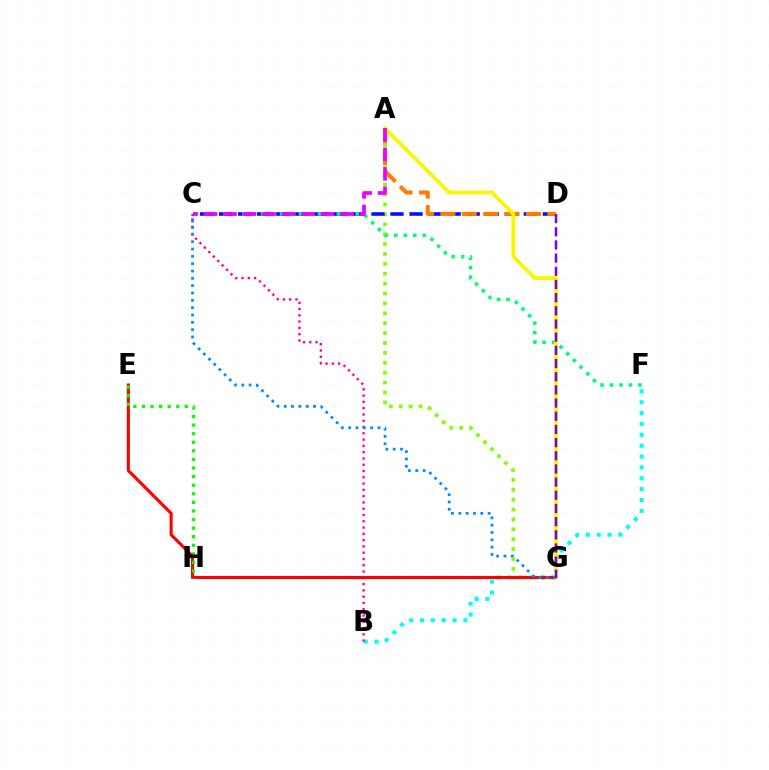{('A', 'G'): [{'color': '#84ff00', 'line_style': 'dotted', 'thickness': 2.69}, {'color': '#fcf500', 'line_style': 'solid', 'thickness': 2.75}], ('B', 'F'): [{'color': '#00fff6', 'line_style': 'dotted', 'thickness': 2.95}], ('B', 'C'): [{'color': '#ff0094', 'line_style': 'dotted', 'thickness': 1.71}], ('E', 'G'): [{'color': '#ff0000', 'line_style': 'solid', 'thickness': 2.23}], ('C', 'D'): [{'color': '#0010ff', 'line_style': 'dashed', 'thickness': 2.59}], ('A', 'D'): [{'color': '#ff7c00', 'line_style': 'dashed', 'thickness': 2.91}], ('C', 'F'): [{'color': '#00ff74', 'line_style': 'dotted', 'thickness': 2.57}], ('E', 'H'): [{'color': '#08ff00', 'line_style': 'dotted', 'thickness': 2.33}], ('C', 'G'): [{'color': '#008cff', 'line_style': 'dotted', 'thickness': 1.99}], ('D', 'G'): [{'color': '#7200ff', 'line_style': 'dashed', 'thickness': 1.79}], ('A', 'C'): [{'color': '#ee00ff', 'line_style': 'dashed', 'thickness': 2.65}]}